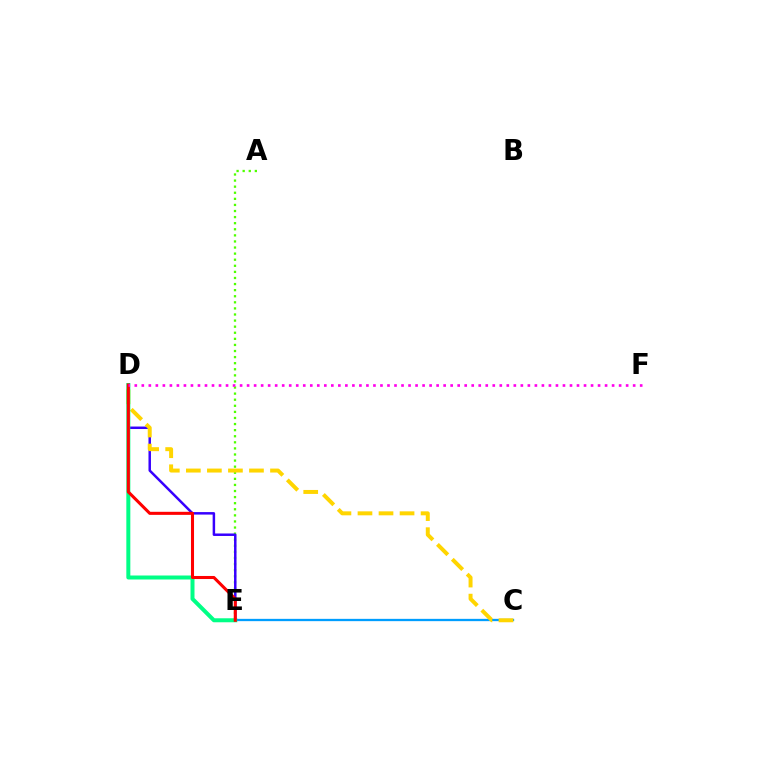{('A', 'E'): [{'color': '#4fff00', 'line_style': 'dotted', 'thickness': 1.65}], ('C', 'E'): [{'color': '#009eff', 'line_style': 'solid', 'thickness': 1.65}], ('D', 'E'): [{'color': '#3700ff', 'line_style': 'solid', 'thickness': 1.79}, {'color': '#00ff86', 'line_style': 'solid', 'thickness': 2.88}, {'color': '#ff0000', 'line_style': 'solid', 'thickness': 2.2}], ('C', 'D'): [{'color': '#ffd500', 'line_style': 'dashed', 'thickness': 2.86}], ('D', 'F'): [{'color': '#ff00ed', 'line_style': 'dotted', 'thickness': 1.91}]}